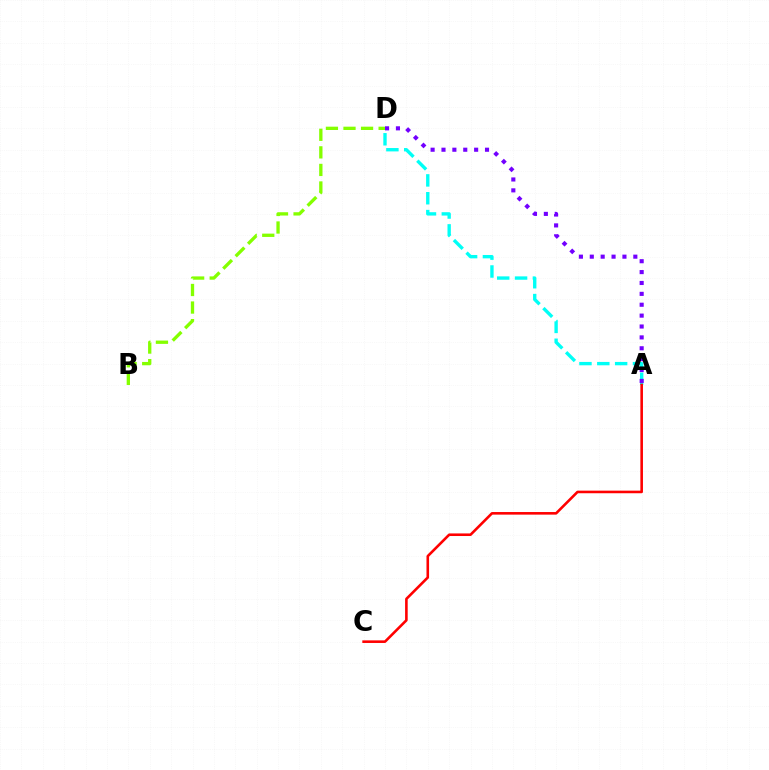{('A', 'D'): [{'color': '#00fff6', 'line_style': 'dashed', 'thickness': 2.42}, {'color': '#7200ff', 'line_style': 'dotted', 'thickness': 2.96}], ('A', 'C'): [{'color': '#ff0000', 'line_style': 'solid', 'thickness': 1.87}], ('B', 'D'): [{'color': '#84ff00', 'line_style': 'dashed', 'thickness': 2.39}]}